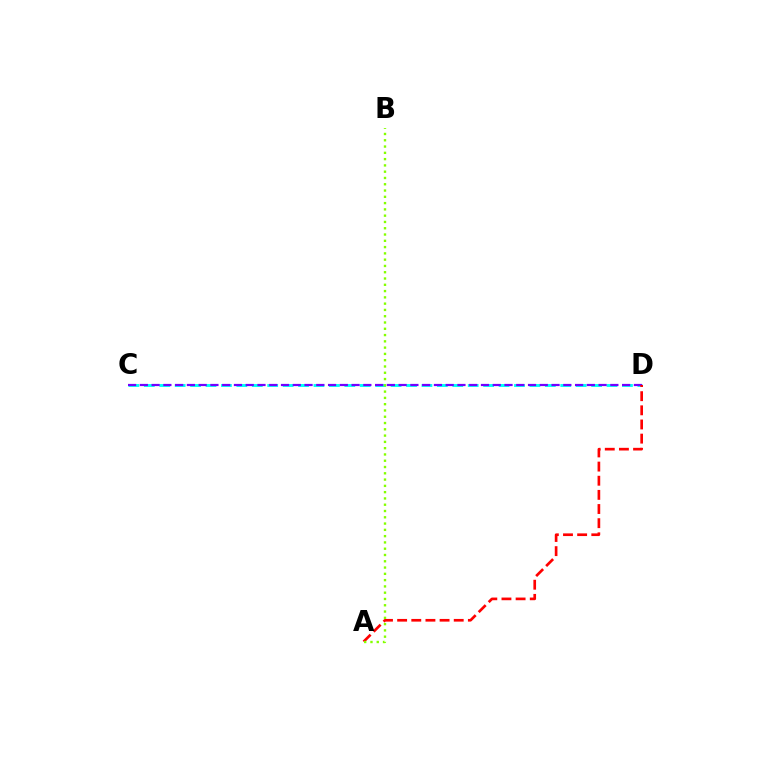{('C', 'D'): [{'color': '#00fff6', 'line_style': 'dashed', 'thickness': 2.1}, {'color': '#7200ff', 'line_style': 'dashed', 'thickness': 1.6}], ('A', 'D'): [{'color': '#ff0000', 'line_style': 'dashed', 'thickness': 1.92}], ('A', 'B'): [{'color': '#84ff00', 'line_style': 'dotted', 'thickness': 1.71}]}